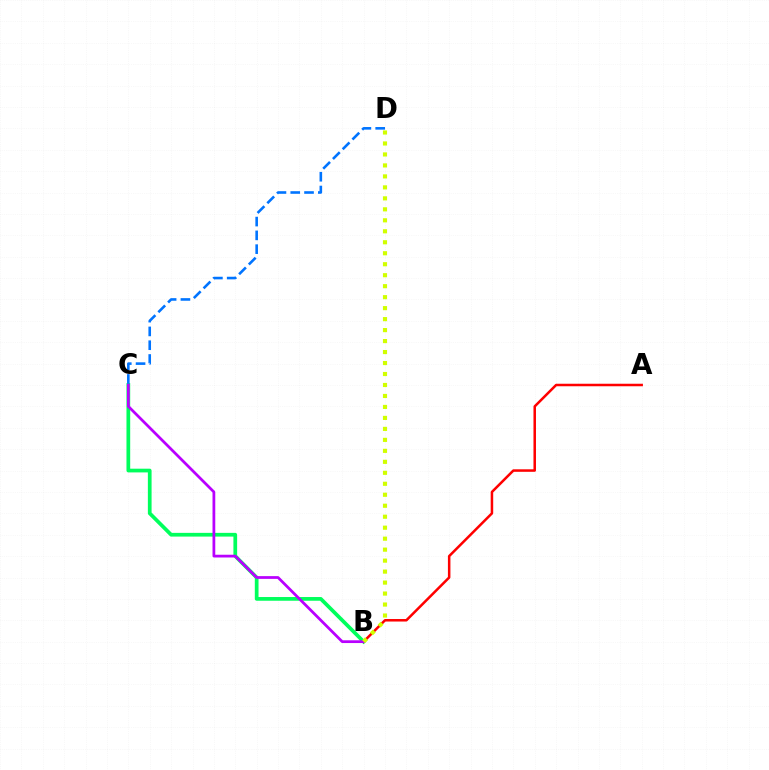{('B', 'C'): [{'color': '#00ff5c', 'line_style': 'solid', 'thickness': 2.68}, {'color': '#b900ff', 'line_style': 'solid', 'thickness': 1.98}], ('A', 'B'): [{'color': '#ff0000', 'line_style': 'solid', 'thickness': 1.81}], ('C', 'D'): [{'color': '#0074ff', 'line_style': 'dashed', 'thickness': 1.87}], ('B', 'D'): [{'color': '#d1ff00', 'line_style': 'dotted', 'thickness': 2.98}]}